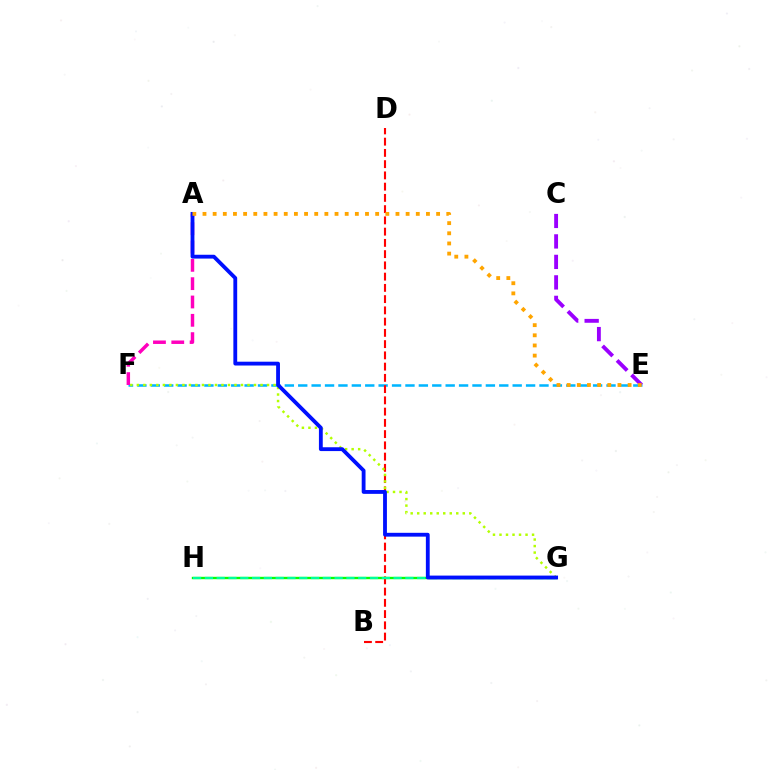{('E', 'F'): [{'color': '#00b5ff', 'line_style': 'dashed', 'thickness': 1.82}], ('B', 'D'): [{'color': '#ff0000', 'line_style': 'dashed', 'thickness': 1.53}], ('G', 'H'): [{'color': '#08ff00', 'line_style': 'solid', 'thickness': 1.71}, {'color': '#00ff9d', 'line_style': 'dashed', 'thickness': 1.6}], ('A', 'F'): [{'color': '#ff00bd', 'line_style': 'dashed', 'thickness': 2.49}], ('F', 'G'): [{'color': '#b3ff00', 'line_style': 'dotted', 'thickness': 1.77}], ('C', 'E'): [{'color': '#9b00ff', 'line_style': 'dashed', 'thickness': 2.78}], ('A', 'G'): [{'color': '#0010ff', 'line_style': 'solid', 'thickness': 2.75}], ('A', 'E'): [{'color': '#ffa500', 'line_style': 'dotted', 'thickness': 2.76}]}